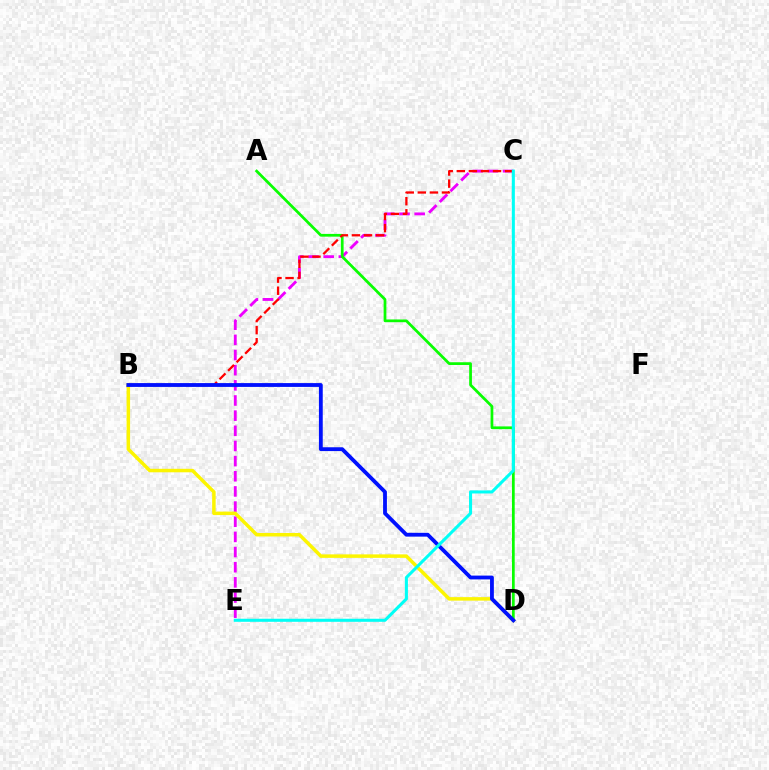{('C', 'E'): [{'color': '#ee00ff', 'line_style': 'dashed', 'thickness': 2.06}, {'color': '#00fff6', 'line_style': 'solid', 'thickness': 2.2}], ('B', 'D'): [{'color': '#fcf500', 'line_style': 'solid', 'thickness': 2.51}, {'color': '#0010ff', 'line_style': 'solid', 'thickness': 2.75}], ('A', 'D'): [{'color': '#08ff00', 'line_style': 'solid', 'thickness': 1.97}], ('B', 'C'): [{'color': '#ff0000', 'line_style': 'dashed', 'thickness': 1.64}]}